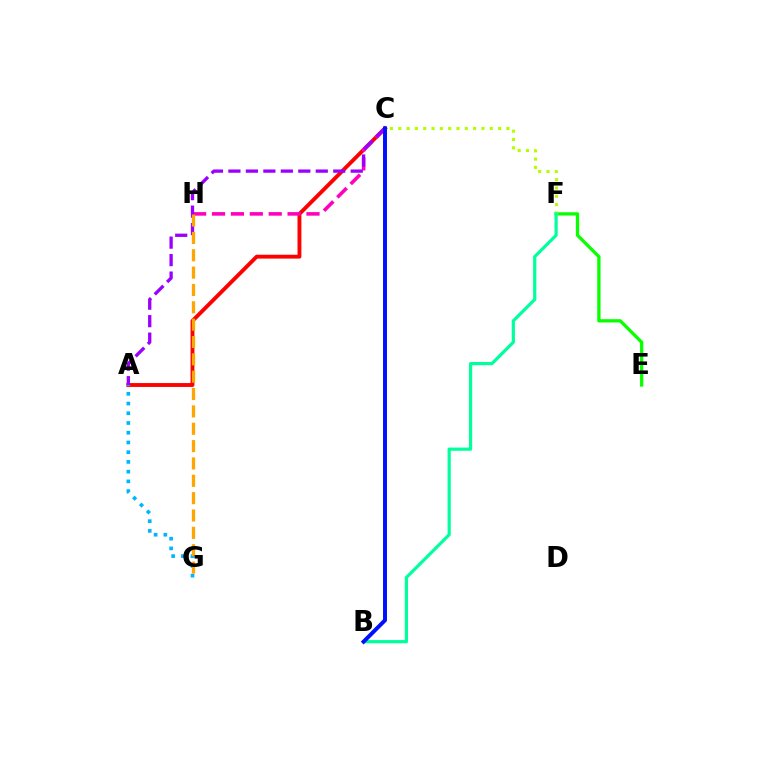{('A', 'C'): [{'color': '#ff0000', 'line_style': 'solid', 'thickness': 2.78}, {'color': '#9b00ff', 'line_style': 'dashed', 'thickness': 2.37}], ('C', 'H'): [{'color': '#ff00bd', 'line_style': 'dashed', 'thickness': 2.57}], ('E', 'F'): [{'color': '#08ff00', 'line_style': 'solid', 'thickness': 2.36}], ('C', 'F'): [{'color': '#b3ff00', 'line_style': 'dotted', 'thickness': 2.26}], ('B', 'F'): [{'color': '#00ff9d', 'line_style': 'solid', 'thickness': 2.31}], ('A', 'G'): [{'color': '#00b5ff', 'line_style': 'dotted', 'thickness': 2.64}], ('B', 'C'): [{'color': '#0010ff', 'line_style': 'solid', 'thickness': 2.85}], ('G', 'H'): [{'color': '#ffa500', 'line_style': 'dashed', 'thickness': 2.36}]}